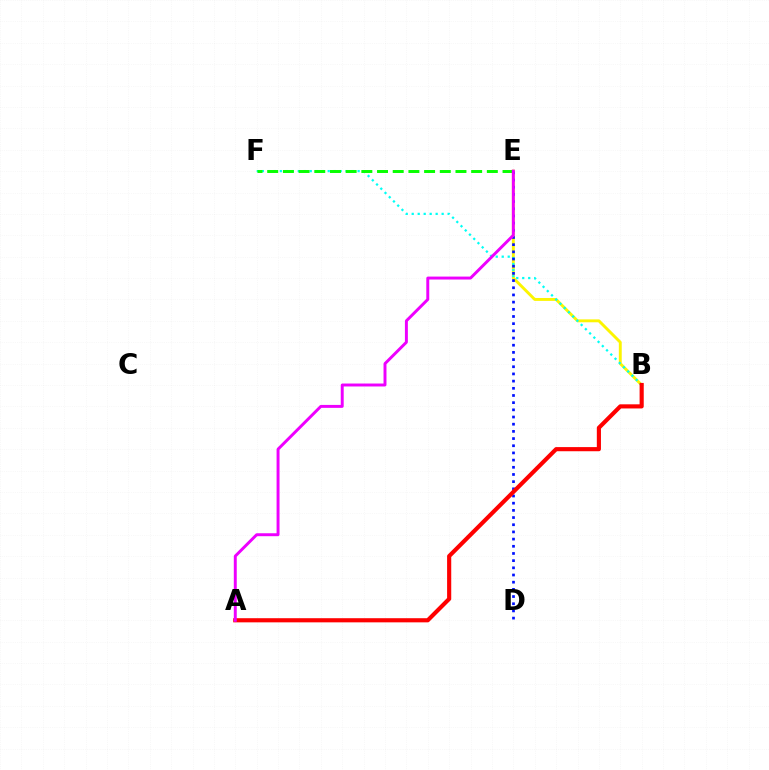{('B', 'E'): [{'color': '#fcf500', 'line_style': 'solid', 'thickness': 2.09}], ('B', 'F'): [{'color': '#00fff6', 'line_style': 'dotted', 'thickness': 1.63}], ('E', 'F'): [{'color': '#08ff00', 'line_style': 'dashed', 'thickness': 2.13}], ('D', 'E'): [{'color': '#0010ff', 'line_style': 'dotted', 'thickness': 1.95}], ('A', 'B'): [{'color': '#ff0000', 'line_style': 'solid', 'thickness': 2.98}], ('A', 'E'): [{'color': '#ee00ff', 'line_style': 'solid', 'thickness': 2.12}]}